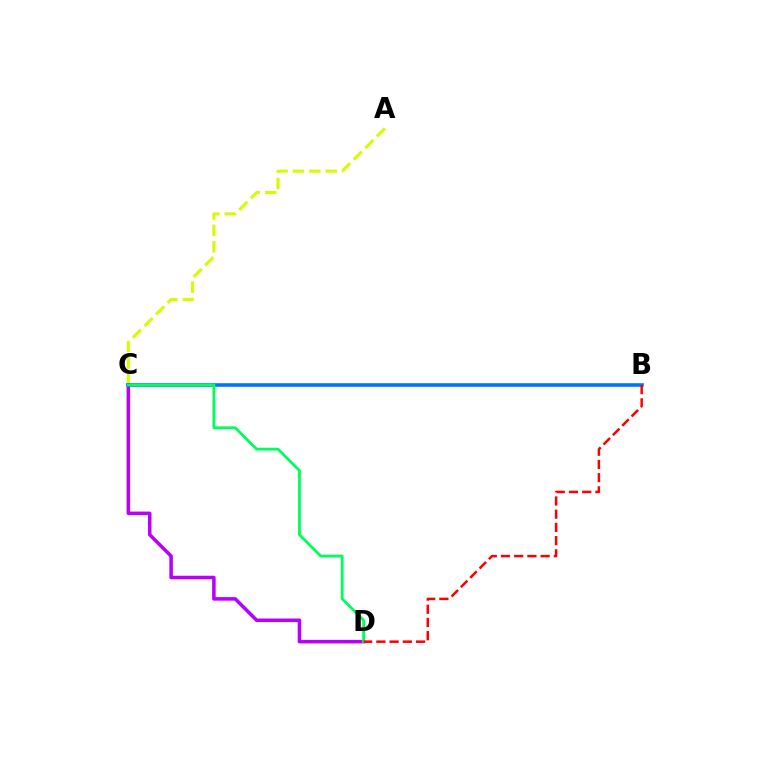{('A', 'C'): [{'color': '#d1ff00', 'line_style': 'dashed', 'thickness': 2.23}], ('C', 'D'): [{'color': '#b900ff', 'line_style': 'solid', 'thickness': 2.54}, {'color': '#00ff5c', 'line_style': 'solid', 'thickness': 2.03}], ('B', 'C'): [{'color': '#0074ff', 'line_style': 'solid', 'thickness': 2.59}], ('B', 'D'): [{'color': '#ff0000', 'line_style': 'dashed', 'thickness': 1.8}]}